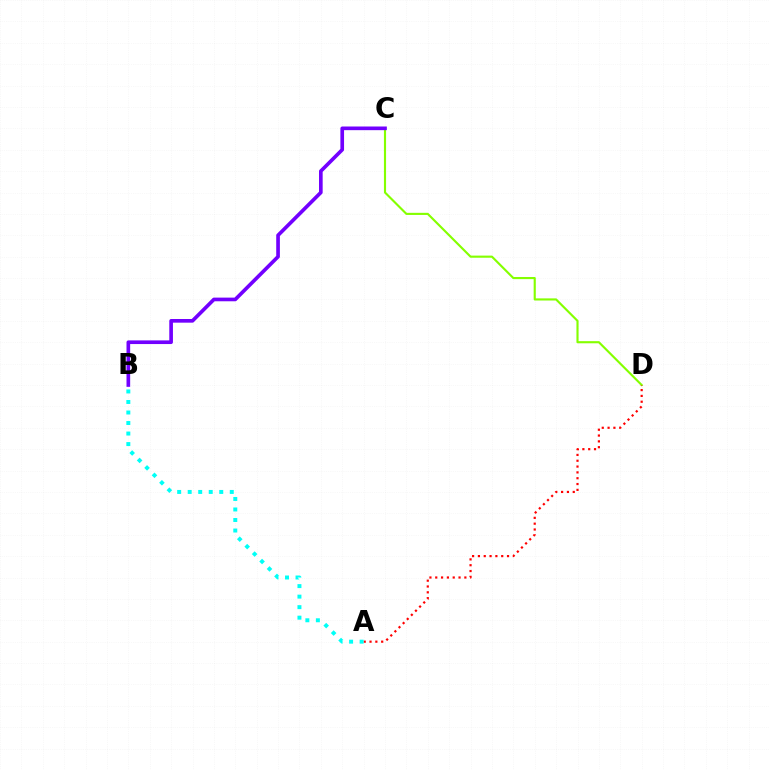{('C', 'D'): [{'color': '#84ff00', 'line_style': 'solid', 'thickness': 1.53}], ('B', 'C'): [{'color': '#7200ff', 'line_style': 'solid', 'thickness': 2.64}], ('A', 'D'): [{'color': '#ff0000', 'line_style': 'dotted', 'thickness': 1.58}], ('A', 'B'): [{'color': '#00fff6', 'line_style': 'dotted', 'thickness': 2.86}]}